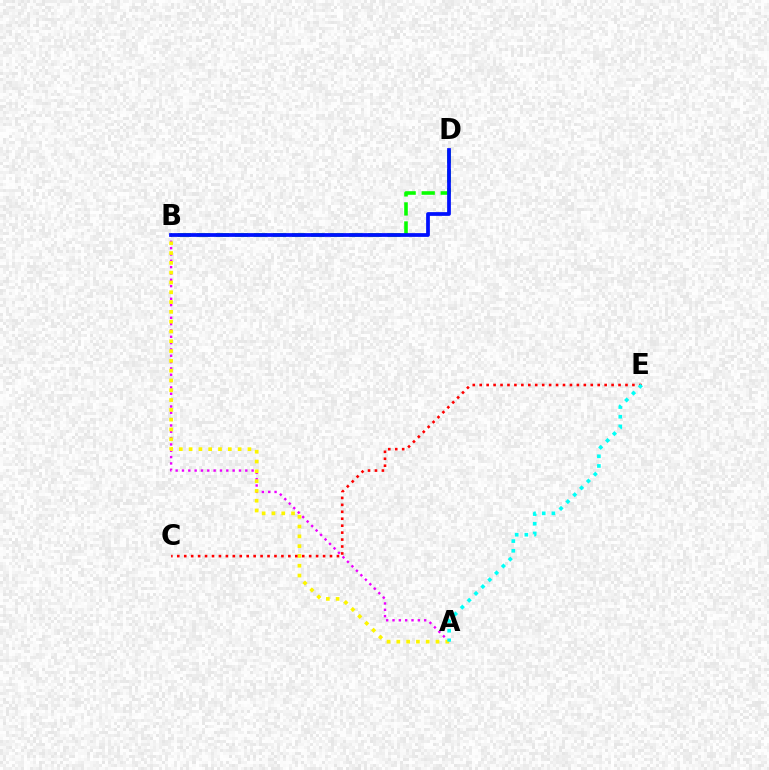{('A', 'B'): [{'color': '#ee00ff', 'line_style': 'dotted', 'thickness': 1.72}, {'color': '#fcf500', 'line_style': 'dotted', 'thickness': 2.66}], ('B', 'D'): [{'color': '#08ff00', 'line_style': 'dashed', 'thickness': 2.59}, {'color': '#0010ff', 'line_style': 'solid', 'thickness': 2.7}], ('C', 'E'): [{'color': '#ff0000', 'line_style': 'dotted', 'thickness': 1.89}], ('A', 'E'): [{'color': '#00fff6', 'line_style': 'dotted', 'thickness': 2.63}]}